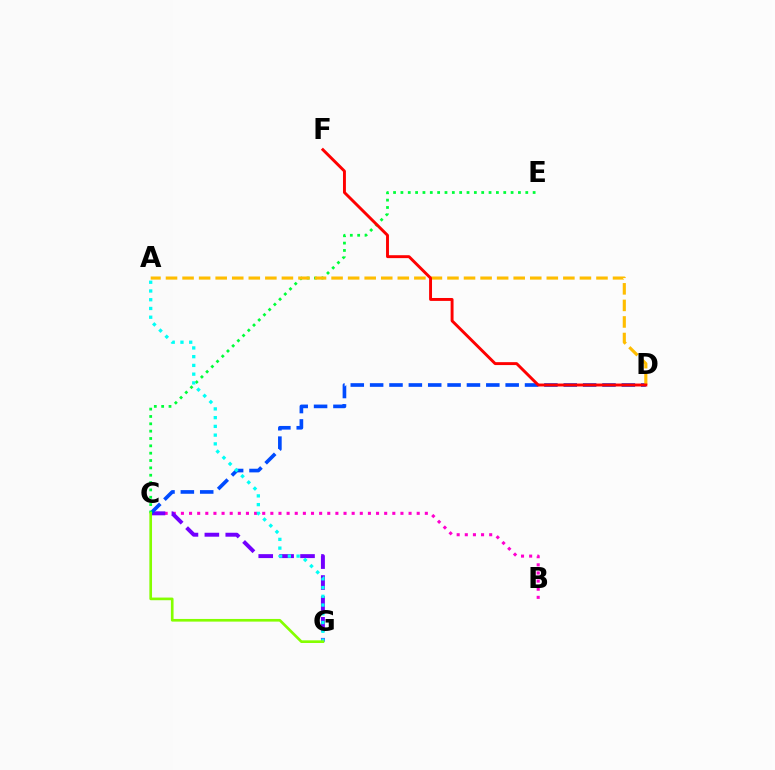{('B', 'C'): [{'color': '#ff00cf', 'line_style': 'dotted', 'thickness': 2.21}], ('C', 'G'): [{'color': '#7200ff', 'line_style': 'dashed', 'thickness': 2.84}, {'color': '#84ff00', 'line_style': 'solid', 'thickness': 1.92}], ('C', 'D'): [{'color': '#004bff', 'line_style': 'dashed', 'thickness': 2.63}], ('C', 'E'): [{'color': '#00ff39', 'line_style': 'dotted', 'thickness': 2.0}], ('A', 'D'): [{'color': '#ffbd00', 'line_style': 'dashed', 'thickness': 2.25}], ('A', 'G'): [{'color': '#00fff6', 'line_style': 'dotted', 'thickness': 2.38}], ('D', 'F'): [{'color': '#ff0000', 'line_style': 'solid', 'thickness': 2.1}]}